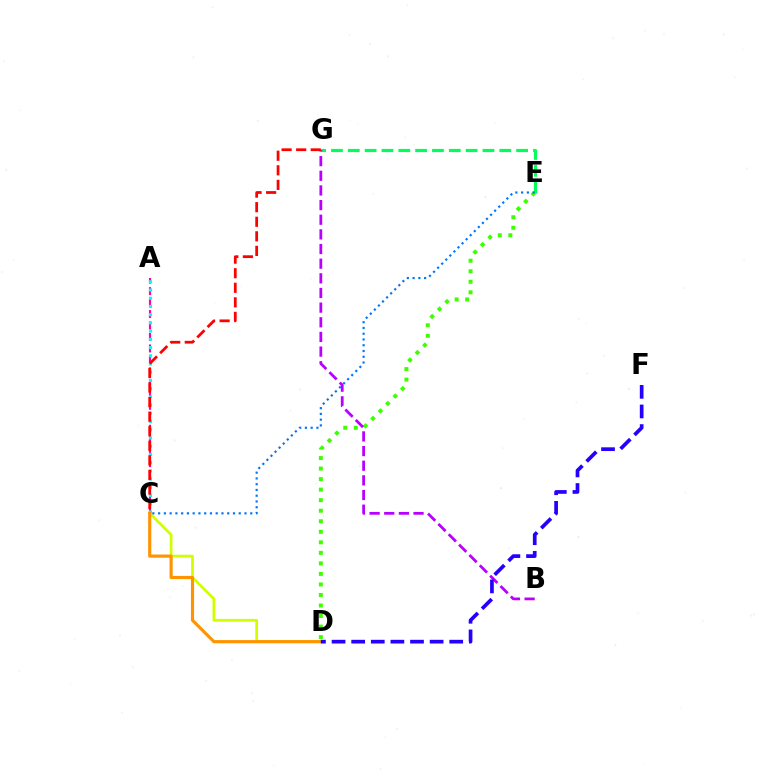{('E', 'G'): [{'color': '#00ff5c', 'line_style': 'dashed', 'thickness': 2.29}], ('A', 'C'): [{'color': '#ff00ac', 'line_style': 'dashed', 'thickness': 1.56}, {'color': '#00fff6', 'line_style': 'dotted', 'thickness': 2.23}], ('D', 'E'): [{'color': '#3dff00', 'line_style': 'dotted', 'thickness': 2.86}], ('C', 'D'): [{'color': '#d1ff00', 'line_style': 'solid', 'thickness': 1.98}, {'color': '#ff9400', 'line_style': 'solid', 'thickness': 2.27}], ('B', 'G'): [{'color': '#b900ff', 'line_style': 'dashed', 'thickness': 1.99}], ('C', 'G'): [{'color': '#ff0000', 'line_style': 'dashed', 'thickness': 1.98}], ('C', 'E'): [{'color': '#0074ff', 'line_style': 'dotted', 'thickness': 1.56}], ('D', 'F'): [{'color': '#2500ff', 'line_style': 'dashed', 'thickness': 2.66}]}